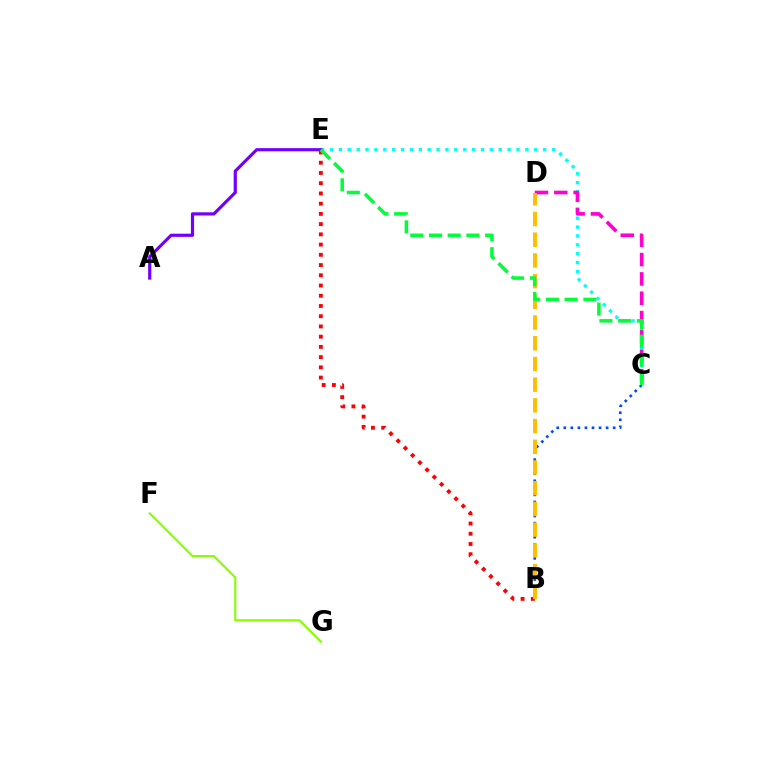{('C', 'E'): [{'color': '#00fff6', 'line_style': 'dotted', 'thickness': 2.41}, {'color': '#00ff39', 'line_style': 'dashed', 'thickness': 2.54}], ('B', 'E'): [{'color': '#ff0000', 'line_style': 'dotted', 'thickness': 2.78}], ('B', 'C'): [{'color': '#004bff', 'line_style': 'dotted', 'thickness': 1.92}], ('C', 'D'): [{'color': '#ff00cf', 'line_style': 'dashed', 'thickness': 2.63}], ('F', 'G'): [{'color': '#84ff00', 'line_style': 'solid', 'thickness': 1.52}], ('B', 'D'): [{'color': '#ffbd00', 'line_style': 'dashed', 'thickness': 2.81}], ('A', 'E'): [{'color': '#7200ff', 'line_style': 'solid', 'thickness': 2.28}]}